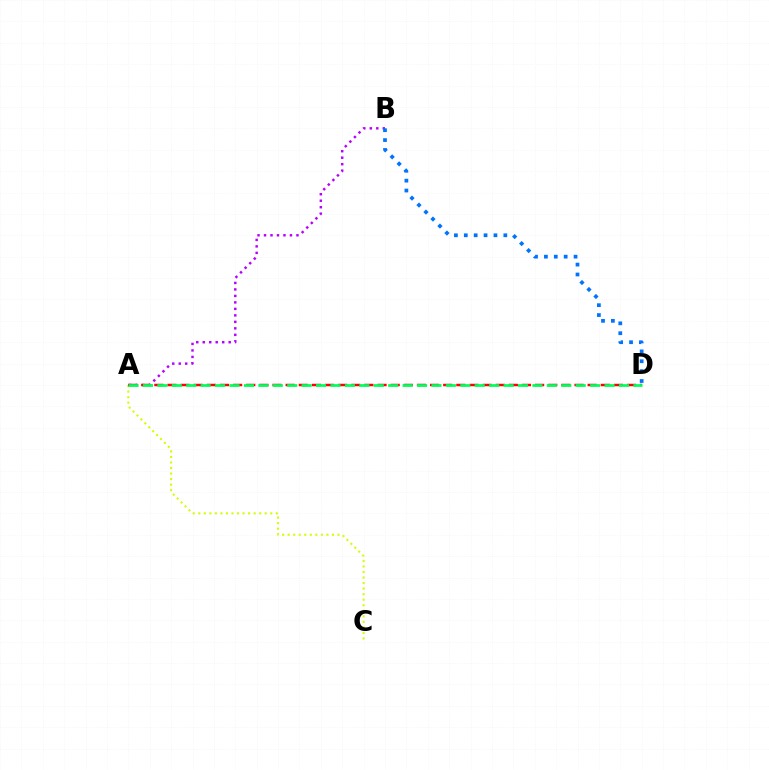{('A', 'C'): [{'color': '#d1ff00', 'line_style': 'dotted', 'thickness': 1.5}], ('A', 'B'): [{'color': '#b900ff', 'line_style': 'dotted', 'thickness': 1.76}], ('A', 'D'): [{'color': '#ff0000', 'line_style': 'dashed', 'thickness': 1.78}, {'color': '#00ff5c', 'line_style': 'dashed', 'thickness': 1.96}], ('B', 'D'): [{'color': '#0074ff', 'line_style': 'dotted', 'thickness': 2.69}]}